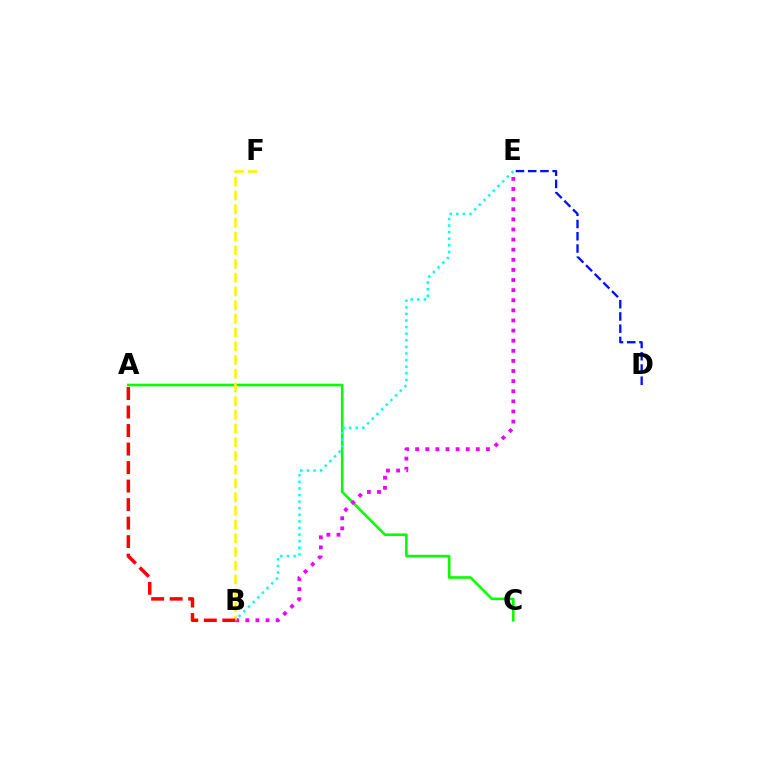{('A', 'C'): [{'color': '#08ff00', 'line_style': 'solid', 'thickness': 1.89}], ('B', 'E'): [{'color': '#00fff6', 'line_style': 'dotted', 'thickness': 1.79}, {'color': '#ee00ff', 'line_style': 'dotted', 'thickness': 2.75}], ('B', 'F'): [{'color': '#fcf500', 'line_style': 'dashed', 'thickness': 1.86}], ('A', 'B'): [{'color': '#ff0000', 'line_style': 'dashed', 'thickness': 2.51}], ('D', 'E'): [{'color': '#0010ff', 'line_style': 'dashed', 'thickness': 1.66}]}